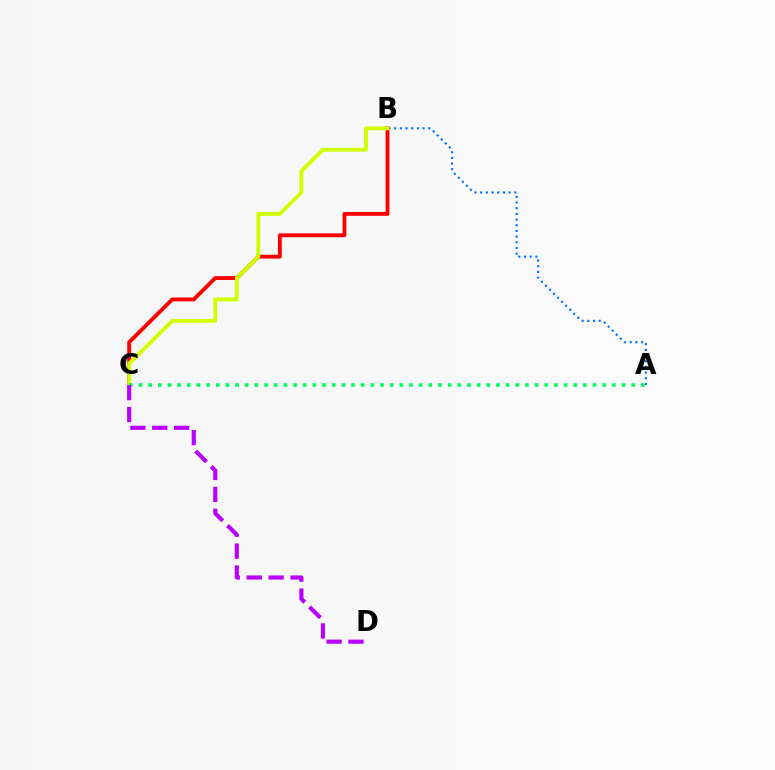{('A', 'B'): [{'color': '#0074ff', 'line_style': 'dotted', 'thickness': 1.54}], ('B', 'C'): [{'color': '#ff0000', 'line_style': 'solid', 'thickness': 2.76}, {'color': '#d1ff00', 'line_style': 'solid', 'thickness': 2.75}], ('A', 'C'): [{'color': '#00ff5c', 'line_style': 'dotted', 'thickness': 2.62}], ('C', 'D'): [{'color': '#b900ff', 'line_style': 'dashed', 'thickness': 2.98}]}